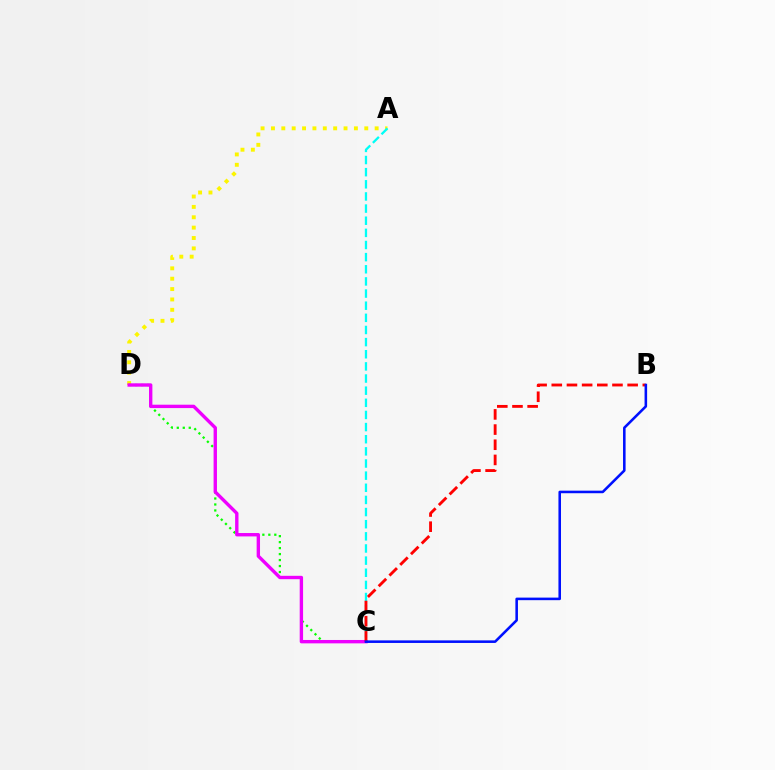{('A', 'D'): [{'color': '#fcf500', 'line_style': 'dotted', 'thickness': 2.82}], ('C', 'D'): [{'color': '#08ff00', 'line_style': 'dotted', 'thickness': 1.62}, {'color': '#ee00ff', 'line_style': 'solid', 'thickness': 2.43}], ('A', 'C'): [{'color': '#00fff6', 'line_style': 'dashed', 'thickness': 1.65}], ('B', 'C'): [{'color': '#ff0000', 'line_style': 'dashed', 'thickness': 2.06}, {'color': '#0010ff', 'line_style': 'solid', 'thickness': 1.85}]}